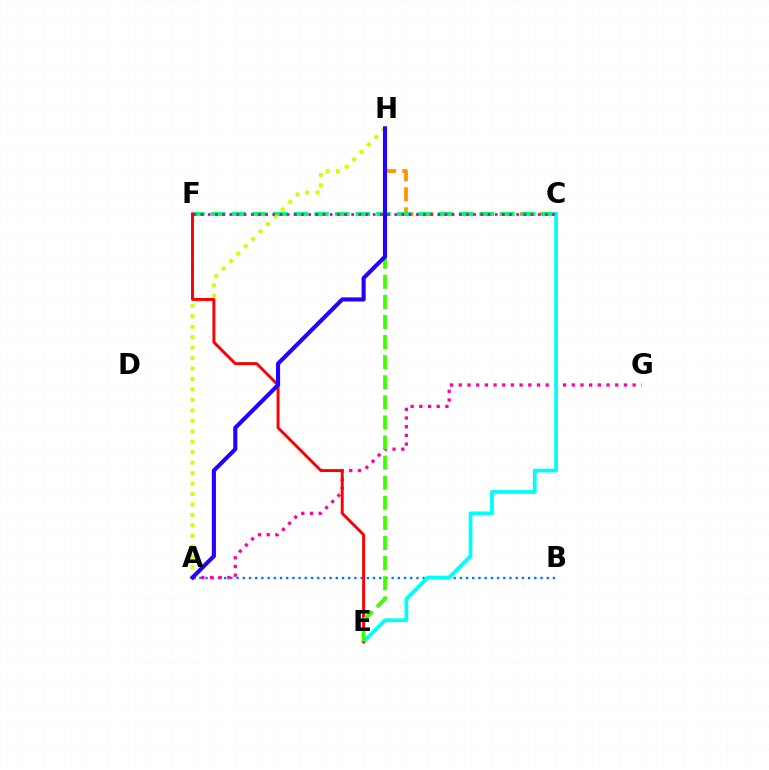{('C', 'H'): [{'color': '#ff9400', 'line_style': 'dashed', 'thickness': 2.73}], ('A', 'B'): [{'color': '#0074ff', 'line_style': 'dotted', 'thickness': 1.69}], ('C', 'F'): [{'color': '#00ff5c', 'line_style': 'dashed', 'thickness': 2.81}, {'color': '#b900ff', 'line_style': 'dotted', 'thickness': 1.95}], ('A', 'G'): [{'color': '#ff00ac', 'line_style': 'dotted', 'thickness': 2.36}], ('A', 'H'): [{'color': '#d1ff00', 'line_style': 'dotted', 'thickness': 2.84}, {'color': '#2500ff', 'line_style': 'solid', 'thickness': 2.95}], ('C', 'E'): [{'color': '#00fff6', 'line_style': 'solid', 'thickness': 2.71}], ('E', 'F'): [{'color': '#ff0000', 'line_style': 'solid', 'thickness': 2.11}], ('E', 'H'): [{'color': '#3dff00', 'line_style': 'dashed', 'thickness': 2.73}]}